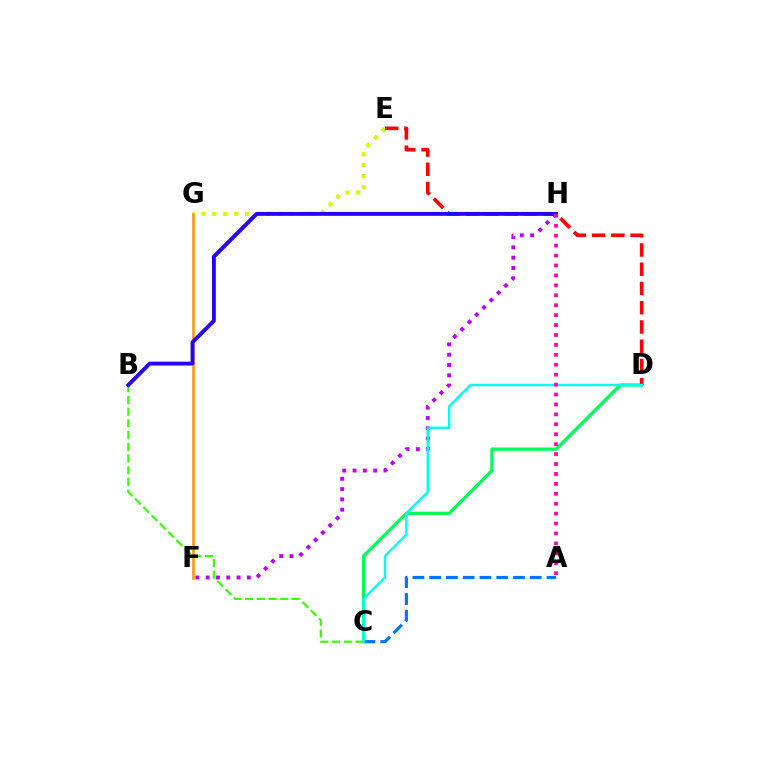{('C', 'D'): [{'color': '#00ff5c', 'line_style': 'solid', 'thickness': 2.35}, {'color': '#00fff6', 'line_style': 'solid', 'thickness': 1.74}], ('A', 'C'): [{'color': '#0074ff', 'line_style': 'dashed', 'thickness': 2.28}], ('F', 'H'): [{'color': '#b900ff', 'line_style': 'dotted', 'thickness': 2.8}], ('E', 'G'): [{'color': '#d1ff00', 'line_style': 'dotted', 'thickness': 2.96}], ('B', 'C'): [{'color': '#3dff00', 'line_style': 'dashed', 'thickness': 1.59}], ('F', 'G'): [{'color': '#ff9400', 'line_style': 'solid', 'thickness': 1.8}], ('D', 'E'): [{'color': '#ff0000', 'line_style': 'dashed', 'thickness': 2.62}], ('B', 'H'): [{'color': '#2500ff', 'line_style': 'solid', 'thickness': 2.78}], ('A', 'H'): [{'color': '#ff00ac', 'line_style': 'dotted', 'thickness': 2.7}]}